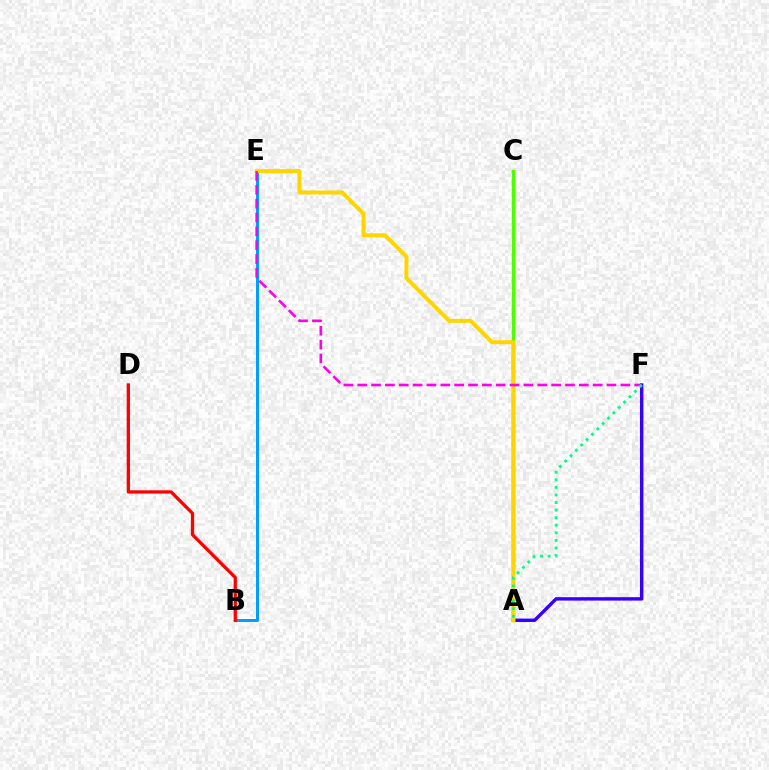{('A', 'F'): [{'color': '#3700ff', 'line_style': 'solid', 'thickness': 2.46}, {'color': '#00ff86', 'line_style': 'dotted', 'thickness': 2.06}], ('B', 'E'): [{'color': '#009eff', 'line_style': 'solid', 'thickness': 2.16}], ('A', 'C'): [{'color': '#4fff00', 'line_style': 'solid', 'thickness': 2.47}], ('A', 'E'): [{'color': '#ffd500', 'line_style': 'solid', 'thickness': 2.86}], ('B', 'D'): [{'color': '#ff0000', 'line_style': 'solid', 'thickness': 2.36}], ('E', 'F'): [{'color': '#ff00ed', 'line_style': 'dashed', 'thickness': 1.88}]}